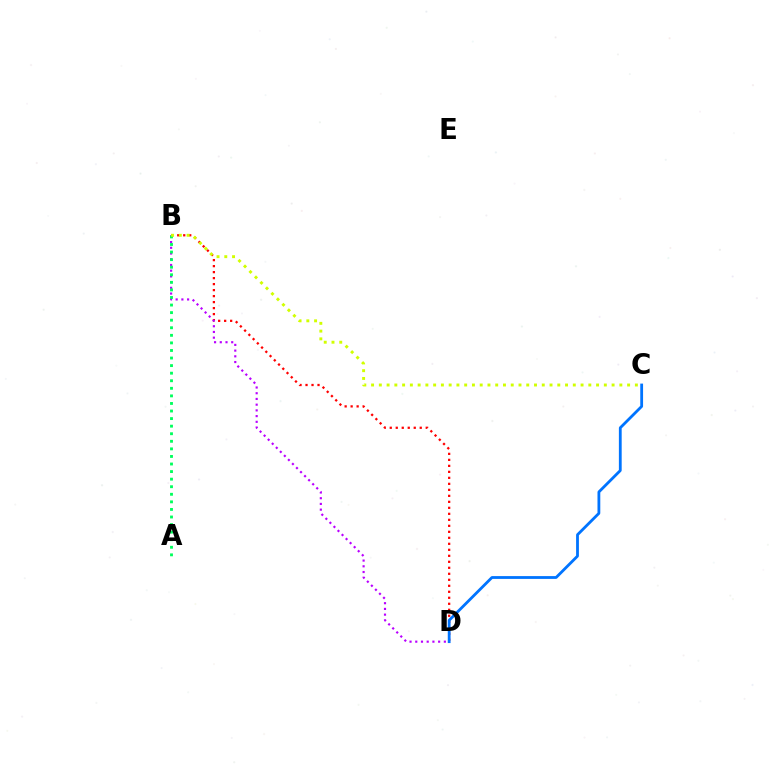{('B', 'D'): [{'color': '#ff0000', 'line_style': 'dotted', 'thickness': 1.63}, {'color': '#b900ff', 'line_style': 'dotted', 'thickness': 1.55}], ('C', 'D'): [{'color': '#0074ff', 'line_style': 'solid', 'thickness': 2.02}], ('A', 'B'): [{'color': '#00ff5c', 'line_style': 'dotted', 'thickness': 2.06}], ('B', 'C'): [{'color': '#d1ff00', 'line_style': 'dotted', 'thickness': 2.11}]}